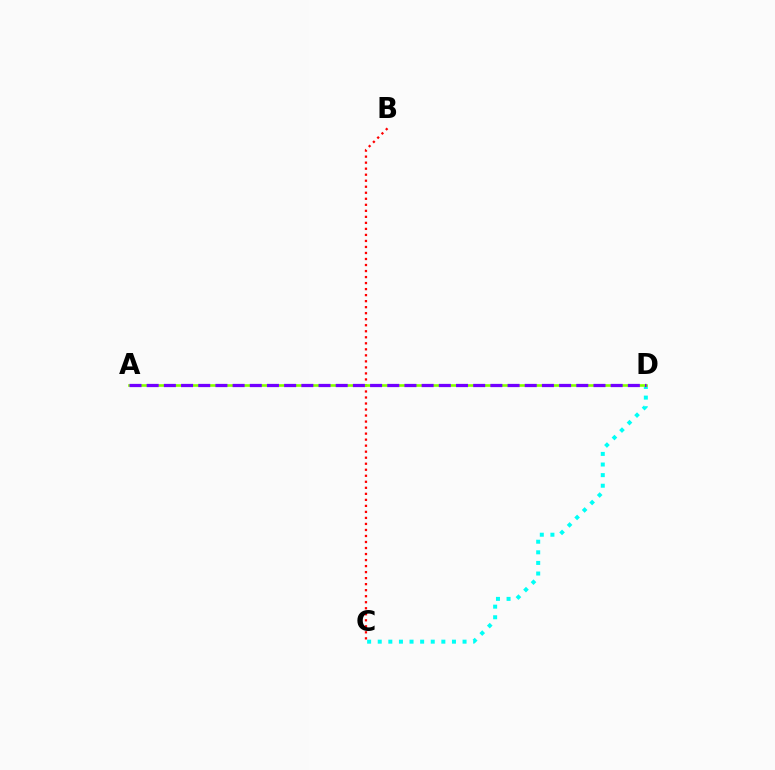{('C', 'D'): [{'color': '#00fff6', 'line_style': 'dotted', 'thickness': 2.88}], ('B', 'C'): [{'color': '#ff0000', 'line_style': 'dotted', 'thickness': 1.64}], ('A', 'D'): [{'color': '#84ff00', 'line_style': 'solid', 'thickness': 1.9}, {'color': '#7200ff', 'line_style': 'dashed', 'thickness': 2.33}]}